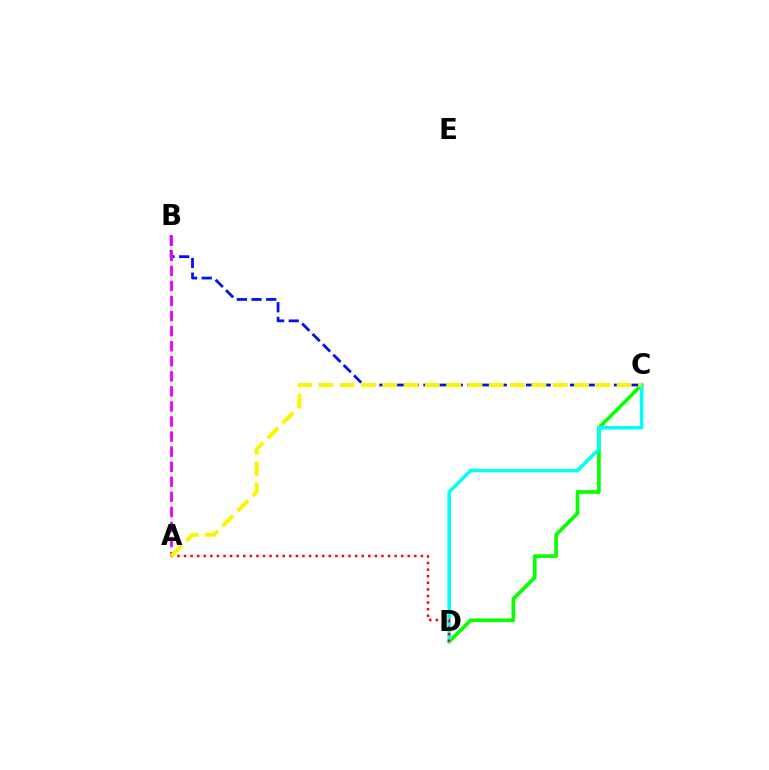{('C', 'D'): [{'color': '#08ff00', 'line_style': 'solid', 'thickness': 2.64}, {'color': '#00fff6', 'line_style': 'solid', 'thickness': 2.54}], ('B', 'C'): [{'color': '#0010ff', 'line_style': 'dashed', 'thickness': 1.99}], ('A', 'B'): [{'color': '#ee00ff', 'line_style': 'dashed', 'thickness': 2.05}], ('A', 'D'): [{'color': '#ff0000', 'line_style': 'dotted', 'thickness': 1.79}], ('A', 'C'): [{'color': '#fcf500', 'line_style': 'dashed', 'thickness': 2.89}]}